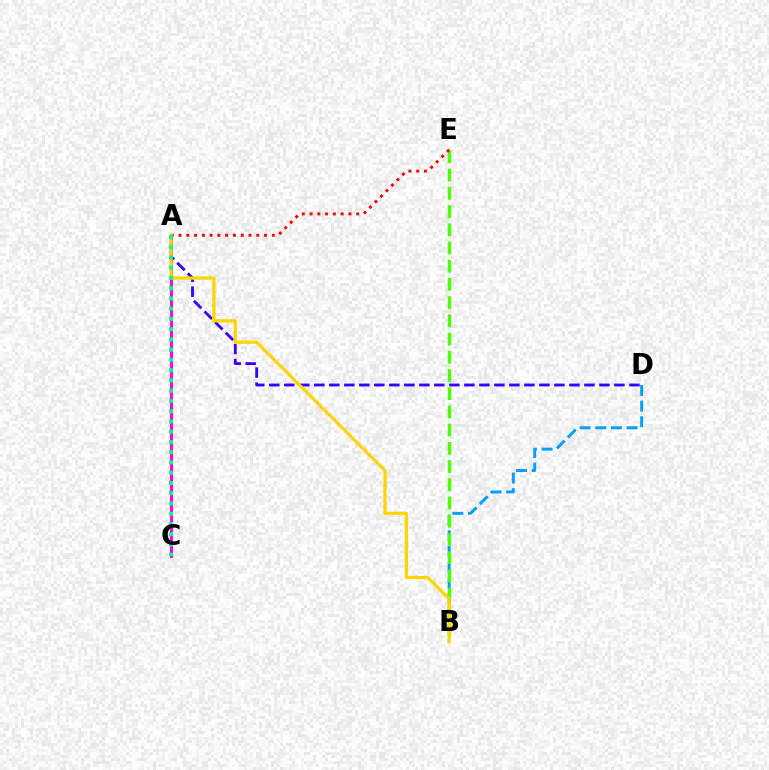{('A', 'C'): [{'color': '#ff00ed', 'line_style': 'solid', 'thickness': 2.11}, {'color': '#00ff86', 'line_style': 'dotted', 'thickness': 2.79}], ('B', 'D'): [{'color': '#009eff', 'line_style': 'dashed', 'thickness': 2.13}], ('B', 'E'): [{'color': '#4fff00', 'line_style': 'dashed', 'thickness': 2.47}], ('A', 'E'): [{'color': '#ff0000', 'line_style': 'dotted', 'thickness': 2.11}], ('A', 'D'): [{'color': '#3700ff', 'line_style': 'dashed', 'thickness': 2.04}], ('A', 'B'): [{'color': '#ffd500', 'line_style': 'solid', 'thickness': 2.33}]}